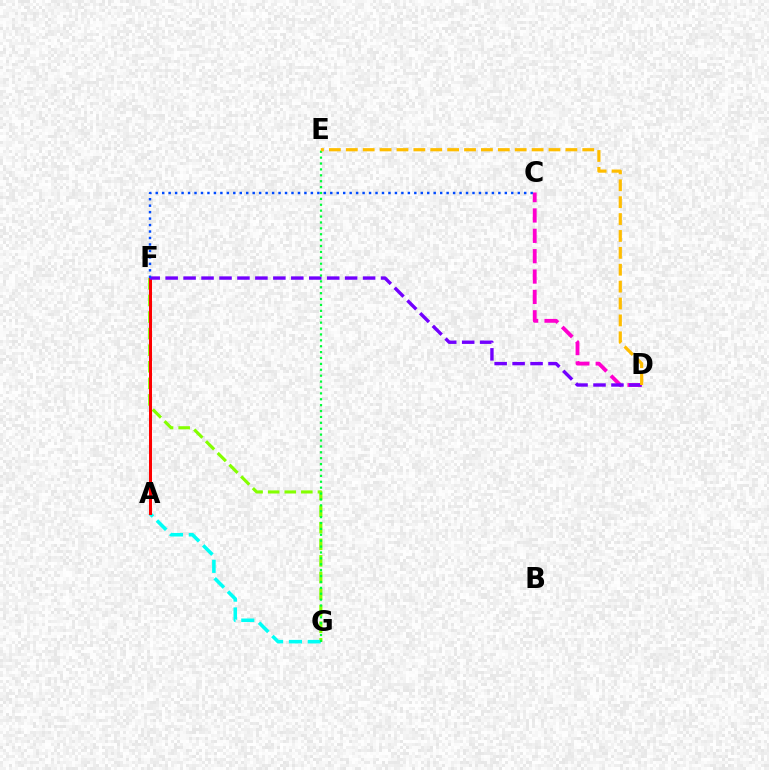{('F', 'G'): [{'color': '#84ff00', 'line_style': 'dashed', 'thickness': 2.25}], ('C', 'D'): [{'color': '#ff00cf', 'line_style': 'dashed', 'thickness': 2.77}], ('A', 'G'): [{'color': '#00fff6', 'line_style': 'dashed', 'thickness': 2.56}], ('A', 'F'): [{'color': '#ff0000', 'line_style': 'solid', 'thickness': 2.17}], ('D', 'F'): [{'color': '#7200ff', 'line_style': 'dashed', 'thickness': 2.44}], ('E', 'G'): [{'color': '#00ff39', 'line_style': 'dotted', 'thickness': 1.6}], ('D', 'E'): [{'color': '#ffbd00', 'line_style': 'dashed', 'thickness': 2.29}], ('C', 'F'): [{'color': '#004bff', 'line_style': 'dotted', 'thickness': 1.76}]}